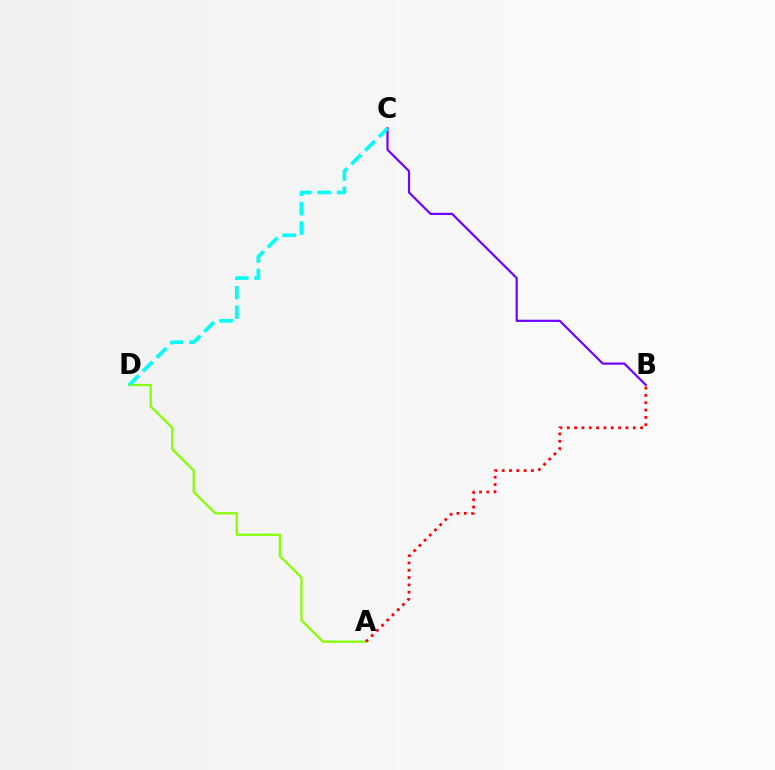{('A', 'D'): [{'color': '#84ff00', 'line_style': 'solid', 'thickness': 1.61}], ('B', 'C'): [{'color': '#7200ff', 'line_style': 'solid', 'thickness': 1.58}], ('A', 'B'): [{'color': '#ff0000', 'line_style': 'dotted', 'thickness': 1.99}], ('C', 'D'): [{'color': '#00fff6', 'line_style': 'dashed', 'thickness': 2.64}]}